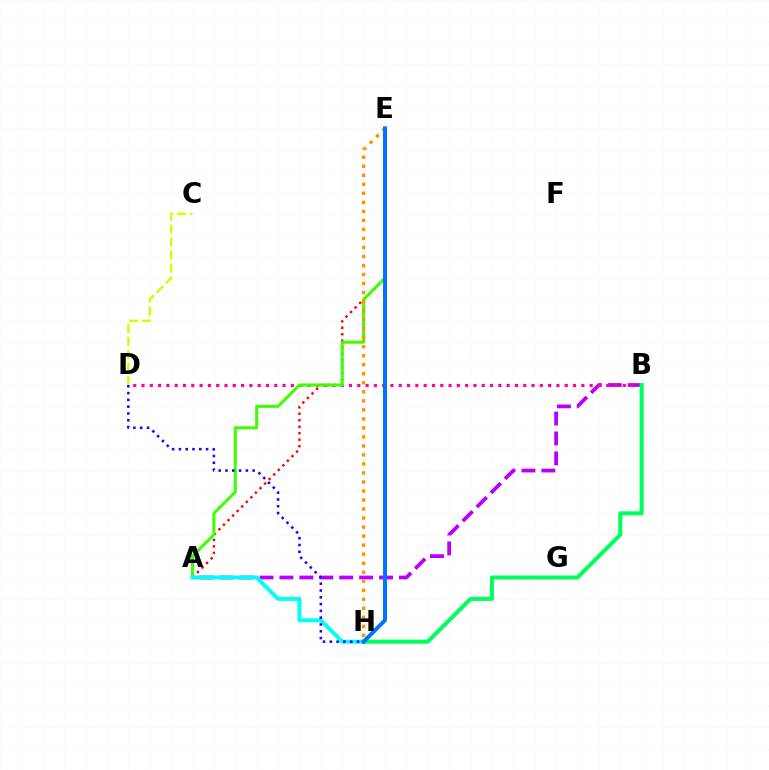{('A', 'E'): [{'color': '#ff0000', 'line_style': 'dotted', 'thickness': 1.76}, {'color': '#3dff00', 'line_style': 'solid', 'thickness': 2.17}], ('A', 'B'): [{'color': '#b900ff', 'line_style': 'dashed', 'thickness': 2.71}], ('B', 'D'): [{'color': '#ff00ac', 'line_style': 'dotted', 'thickness': 2.25}], ('A', 'H'): [{'color': '#00fff6', 'line_style': 'solid', 'thickness': 2.85}], ('D', 'H'): [{'color': '#2500ff', 'line_style': 'dotted', 'thickness': 1.85}], ('B', 'H'): [{'color': '#00ff5c', 'line_style': 'solid', 'thickness': 2.92}], ('E', 'H'): [{'color': '#ff9400', 'line_style': 'dotted', 'thickness': 2.45}, {'color': '#0074ff', 'line_style': 'solid', 'thickness': 2.87}], ('C', 'D'): [{'color': '#d1ff00', 'line_style': 'dashed', 'thickness': 1.76}]}